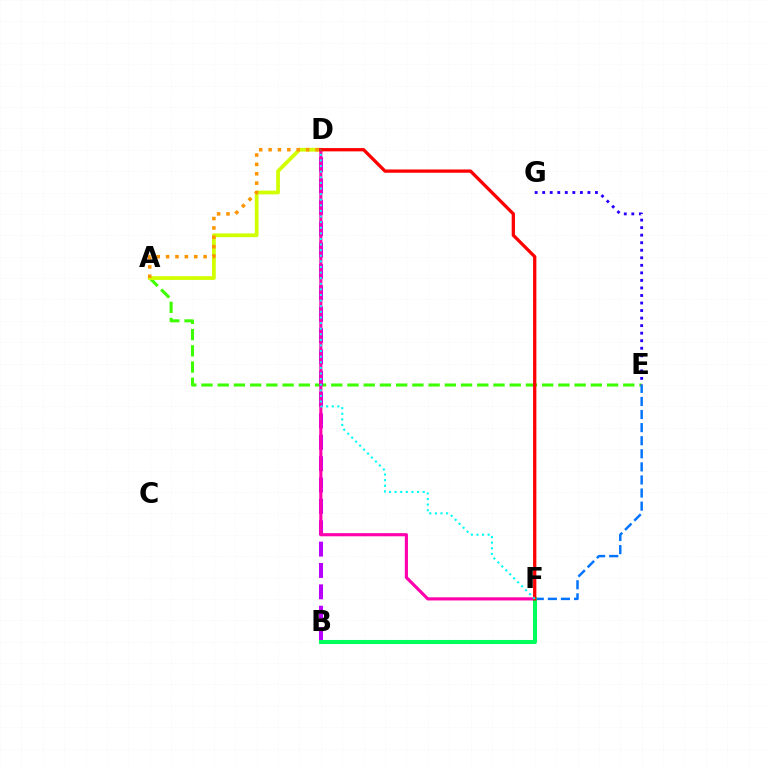{('A', 'E'): [{'color': '#3dff00', 'line_style': 'dashed', 'thickness': 2.2}], ('A', 'D'): [{'color': '#d1ff00', 'line_style': 'solid', 'thickness': 2.7}, {'color': '#ff9400', 'line_style': 'dotted', 'thickness': 2.55}], ('E', 'F'): [{'color': '#0074ff', 'line_style': 'dashed', 'thickness': 1.78}], ('E', 'G'): [{'color': '#2500ff', 'line_style': 'dotted', 'thickness': 2.05}], ('B', 'D'): [{'color': '#b900ff', 'line_style': 'dashed', 'thickness': 2.9}], ('D', 'F'): [{'color': '#ff00ac', 'line_style': 'solid', 'thickness': 2.26}, {'color': '#ff0000', 'line_style': 'solid', 'thickness': 2.36}, {'color': '#00fff6', 'line_style': 'dotted', 'thickness': 1.52}], ('B', 'F'): [{'color': '#00ff5c', 'line_style': 'solid', 'thickness': 2.92}]}